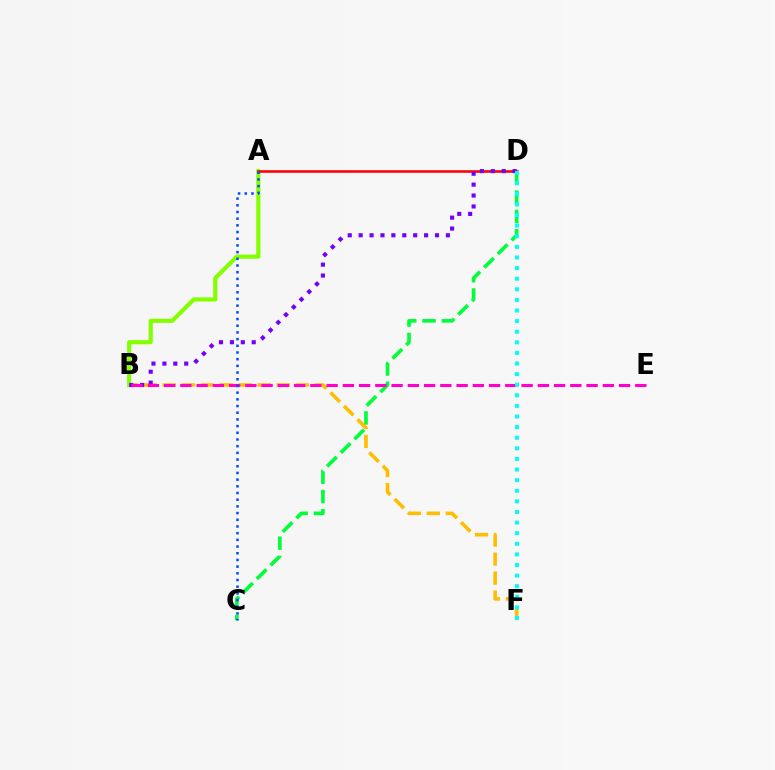{('C', 'D'): [{'color': '#00ff39', 'line_style': 'dashed', 'thickness': 2.62}], ('A', 'B'): [{'color': '#84ff00', 'line_style': 'solid', 'thickness': 3.0}], ('A', 'D'): [{'color': '#ff0000', 'line_style': 'solid', 'thickness': 1.86}], ('B', 'F'): [{'color': '#ffbd00', 'line_style': 'dashed', 'thickness': 2.58}], ('B', 'D'): [{'color': '#7200ff', 'line_style': 'dotted', 'thickness': 2.96}], ('B', 'E'): [{'color': '#ff00cf', 'line_style': 'dashed', 'thickness': 2.21}], ('D', 'F'): [{'color': '#00fff6', 'line_style': 'dotted', 'thickness': 2.88}], ('A', 'C'): [{'color': '#004bff', 'line_style': 'dotted', 'thickness': 1.82}]}